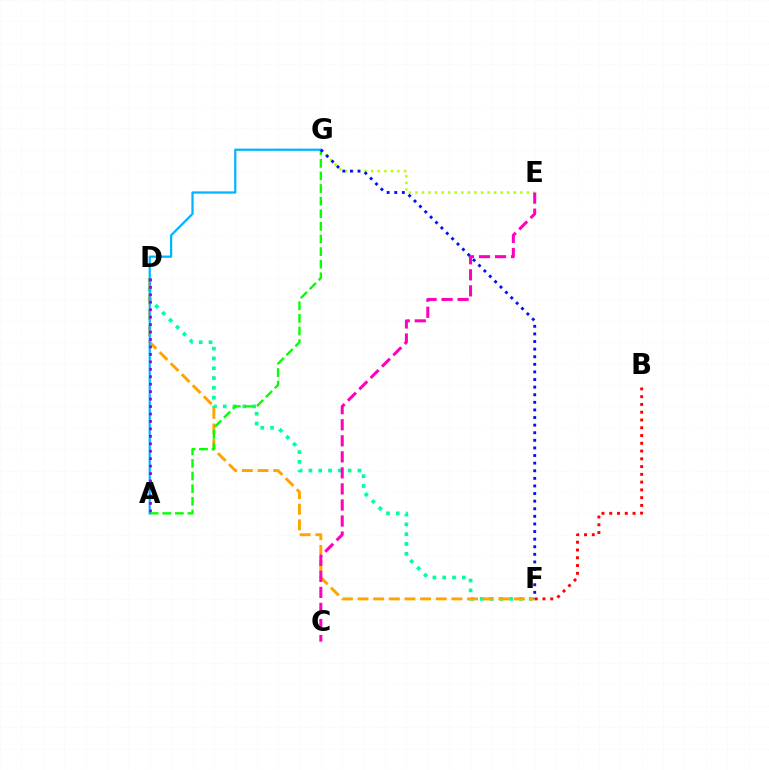{('D', 'F'): [{'color': '#00ff9d', 'line_style': 'dotted', 'thickness': 2.66}, {'color': '#ffa500', 'line_style': 'dashed', 'thickness': 2.12}], ('A', 'G'): [{'color': '#08ff00', 'line_style': 'dashed', 'thickness': 1.71}, {'color': '#00b5ff', 'line_style': 'solid', 'thickness': 1.62}], ('E', 'G'): [{'color': '#b3ff00', 'line_style': 'dotted', 'thickness': 1.78}], ('A', 'D'): [{'color': '#9b00ff', 'line_style': 'dotted', 'thickness': 2.02}], ('C', 'E'): [{'color': '#ff00bd', 'line_style': 'dashed', 'thickness': 2.18}], ('F', 'G'): [{'color': '#0010ff', 'line_style': 'dotted', 'thickness': 2.07}], ('B', 'F'): [{'color': '#ff0000', 'line_style': 'dotted', 'thickness': 2.11}]}